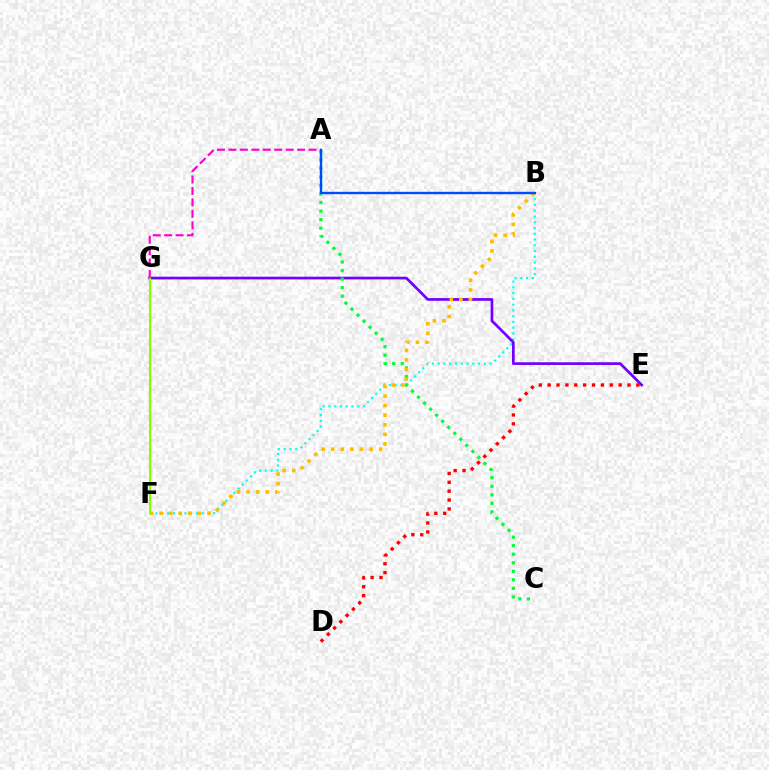{('B', 'F'): [{'color': '#00fff6', 'line_style': 'dotted', 'thickness': 1.57}, {'color': '#ffbd00', 'line_style': 'dotted', 'thickness': 2.6}], ('E', 'G'): [{'color': '#7200ff', 'line_style': 'solid', 'thickness': 1.95}], ('A', 'C'): [{'color': '#00ff39', 'line_style': 'dotted', 'thickness': 2.32}], ('F', 'G'): [{'color': '#84ff00', 'line_style': 'solid', 'thickness': 1.52}], ('A', 'G'): [{'color': '#ff00cf', 'line_style': 'dashed', 'thickness': 1.55}], ('A', 'B'): [{'color': '#004bff', 'line_style': 'solid', 'thickness': 1.72}], ('D', 'E'): [{'color': '#ff0000', 'line_style': 'dotted', 'thickness': 2.41}]}